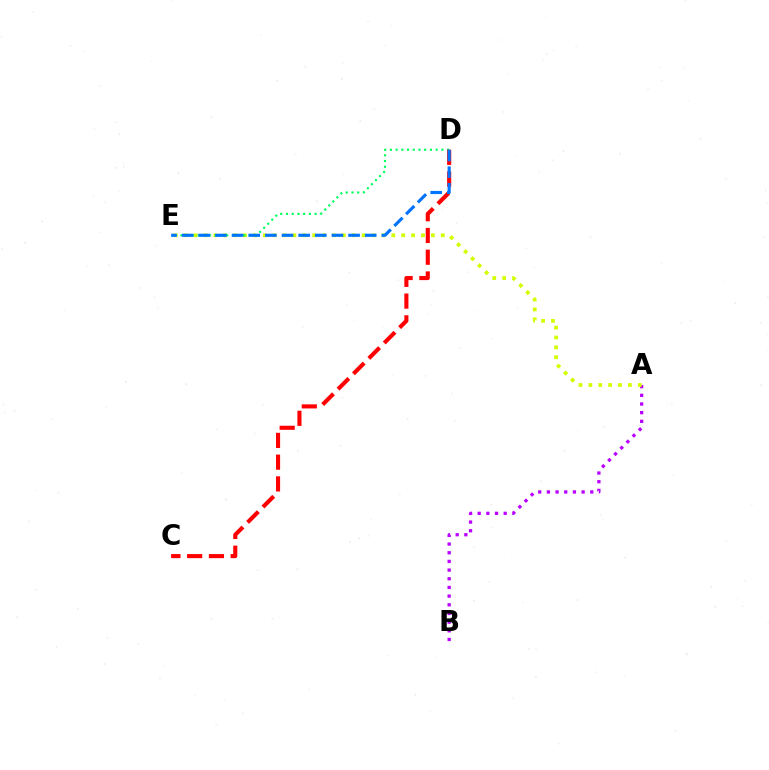{('A', 'B'): [{'color': '#b900ff', 'line_style': 'dotted', 'thickness': 2.36}], ('A', 'E'): [{'color': '#d1ff00', 'line_style': 'dotted', 'thickness': 2.69}], ('D', 'E'): [{'color': '#00ff5c', 'line_style': 'dotted', 'thickness': 1.55}, {'color': '#0074ff', 'line_style': 'dashed', 'thickness': 2.26}], ('C', 'D'): [{'color': '#ff0000', 'line_style': 'dashed', 'thickness': 2.96}]}